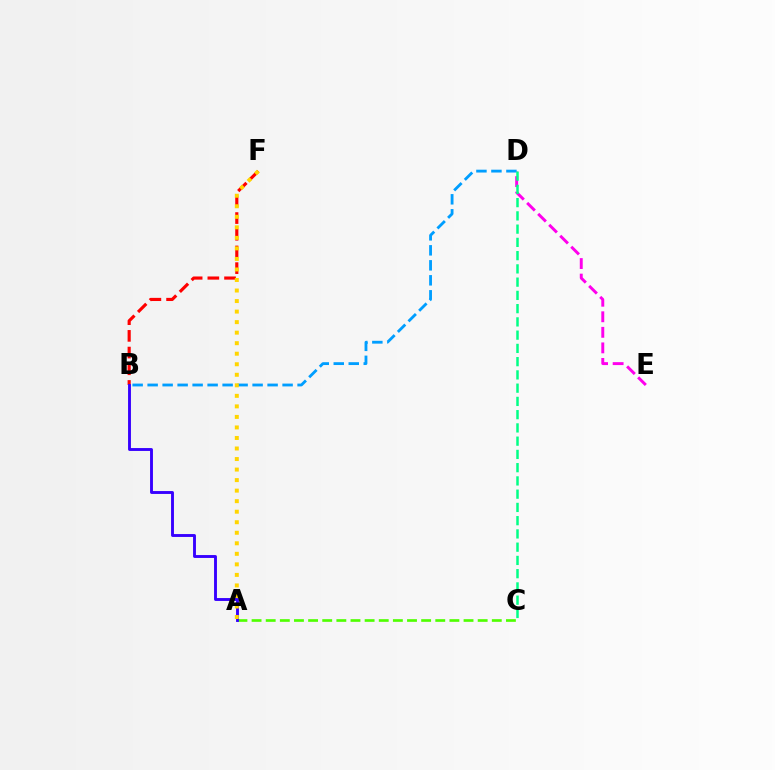{('B', 'F'): [{'color': '#ff0000', 'line_style': 'dashed', 'thickness': 2.27}], ('D', 'E'): [{'color': '#ff00ed', 'line_style': 'dashed', 'thickness': 2.11}], ('A', 'C'): [{'color': '#4fff00', 'line_style': 'dashed', 'thickness': 1.92}], ('A', 'B'): [{'color': '#3700ff', 'line_style': 'solid', 'thickness': 2.08}], ('B', 'D'): [{'color': '#009eff', 'line_style': 'dashed', 'thickness': 2.04}], ('A', 'F'): [{'color': '#ffd500', 'line_style': 'dotted', 'thickness': 2.86}], ('C', 'D'): [{'color': '#00ff86', 'line_style': 'dashed', 'thickness': 1.8}]}